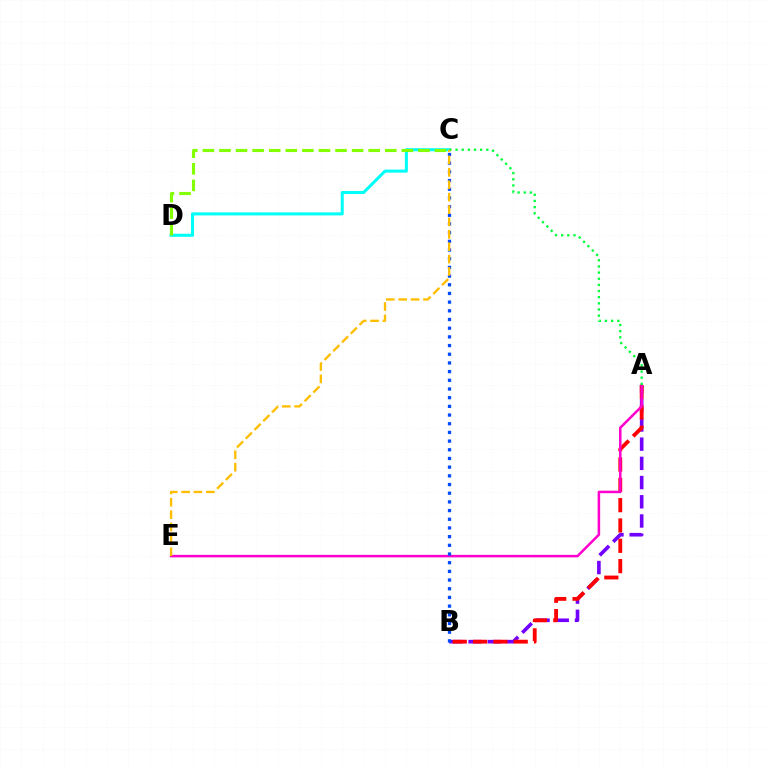{('A', 'B'): [{'color': '#7200ff', 'line_style': 'dashed', 'thickness': 2.61}, {'color': '#ff0000', 'line_style': 'dashed', 'thickness': 2.76}], ('C', 'D'): [{'color': '#00fff6', 'line_style': 'solid', 'thickness': 2.19}, {'color': '#84ff00', 'line_style': 'dashed', 'thickness': 2.25}], ('A', 'E'): [{'color': '#ff00cf', 'line_style': 'solid', 'thickness': 1.82}], ('B', 'C'): [{'color': '#004bff', 'line_style': 'dotted', 'thickness': 2.36}], ('A', 'C'): [{'color': '#00ff39', 'line_style': 'dotted', 'thickness': 1.67}], ('C', 'E'): [{'color': '#ffbd00', 'line_style': 'dashed', 'thickness': 1.68}]}